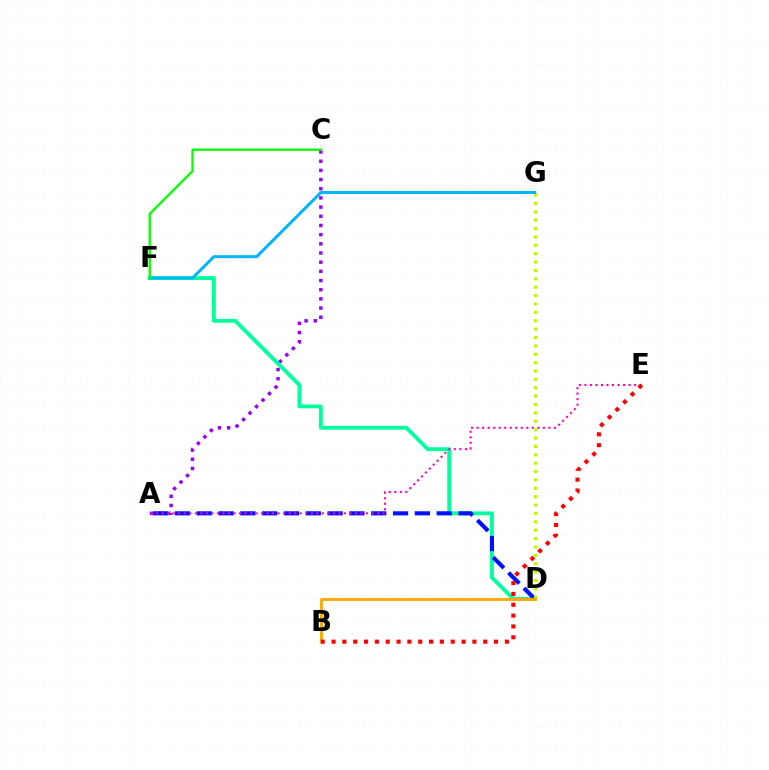{('A', 'C'): [{'color': '#9b00ff', 'line_style': 'dotted', 'thickness': 2.49}], ('D', 'F'): [{'color': '#00ff9d', 'line_style': 'solid', 'thickness': 2.75}], ('A', 'D'): [{'color': '#0010ff', 'line_style': 'dashed', 'thickness': 2.96}], ('A', 'E'): [{'color': '#ff00bd', 'line_style': 'dotted', 'thickness': 1.5}], ('D', 'G'): [{'color': '#b3ff00', 'line_style': 'dotted', 'thickness': 2.28}], ('F', 'G'): [{'color': '#00b5ff', 'line_style': 'solid', 'thickness': 2.15}], ('C', 'F'): [{'color': '#08ff00', 'line_style': 'solid', 'thickness': 1.68}], ('B', 'D'): [{'color': '#ffa500', 'line_style': 'solid', 'thickness': 2.05}], ('B', 'E'): [{'color': '#ff0000', 'line_style': 'dotted', 'thickness': 2.94}]}